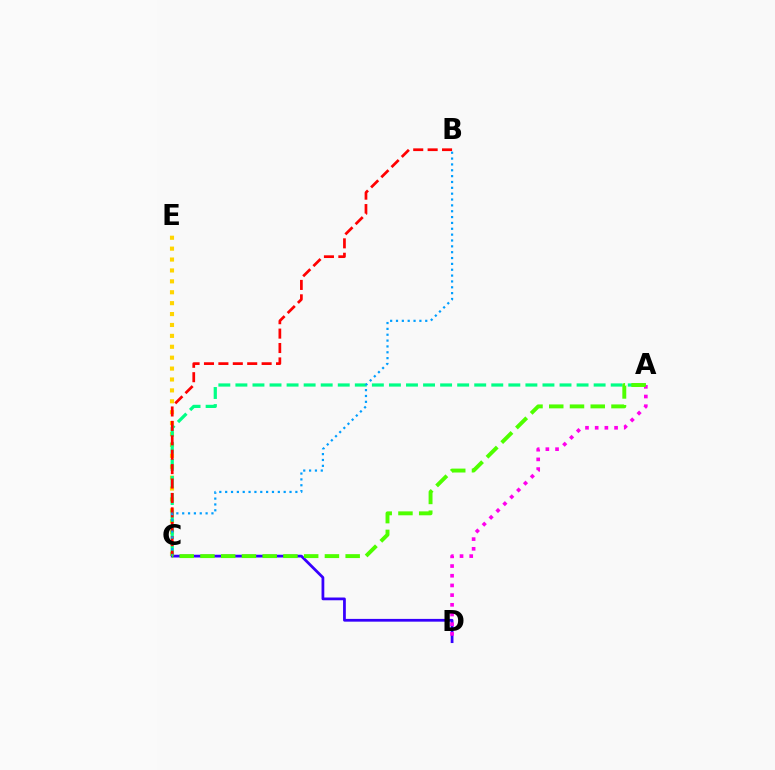{('C', 'D'): [{'color': '#3700ff', 'line_style': 'solid', 'thickness': 1.99}], ('C', 'E'): [{'color': '#ffd500', 'line_style': 'dotted', 'thickness': 2.96}], ('A', 'C'): [{'color': '#00ff86', 'line_style': 'dashed', 'thickness': 2.32}, {'color': '#4fff00', 'line_style': 'dashed', 'thickness': 2.82}], ('A', 'D'): [{'color': '#ff00ed', 'line_style': 'dotted', 'thickness': 2.63}], ('B', 'C'): [{'color': '#ff0000', 'line_style': 'dashed', 'thickness': 1.96}, {'color': '#009eff', 'line_style': 'dotted', 'thickness': 1.59}]}